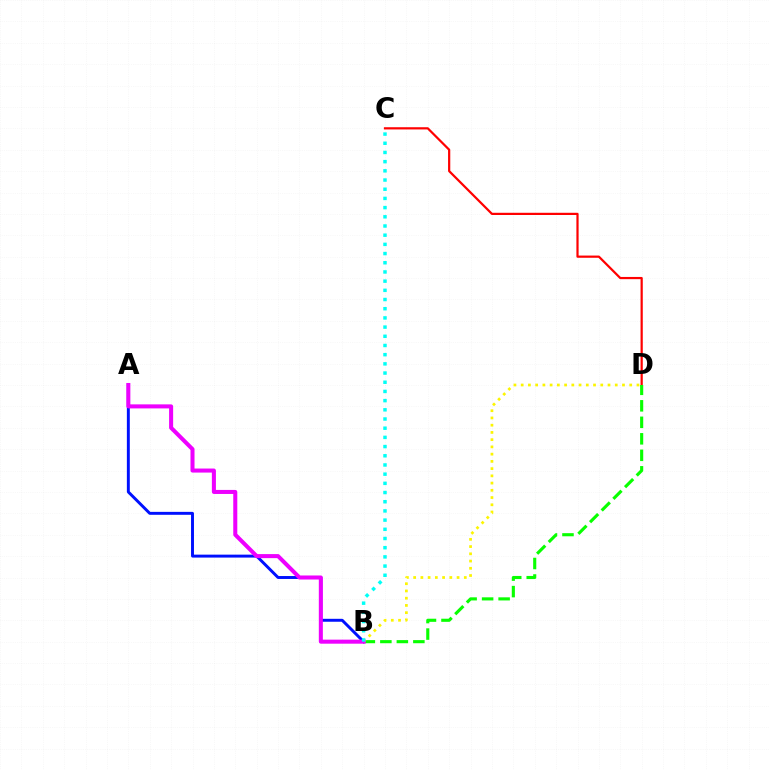{('A', 'B'): [{'color': '#0010ff', 'line_style': 'solid', 'thickness': 2.12}, {'color': '#ee00ff', 'line_style': 'solid', 'thickness': 2.91}], ('C', 'D'): [{'color': '#ff0000', 'line_style': 'solid', 'thickness': 1.59}], ('B', 'D'): [{'color': '#08ff00', 'line_style': 'dashed', 'thickness': 2.24}, {'color': '#fcf500', 'line_style': 'dotted', 'thickness': 1.97}], ('B', 'C'): [{'color': '#00fff6', 'line_style': 'dotted', 'thickness': 2.5}]}